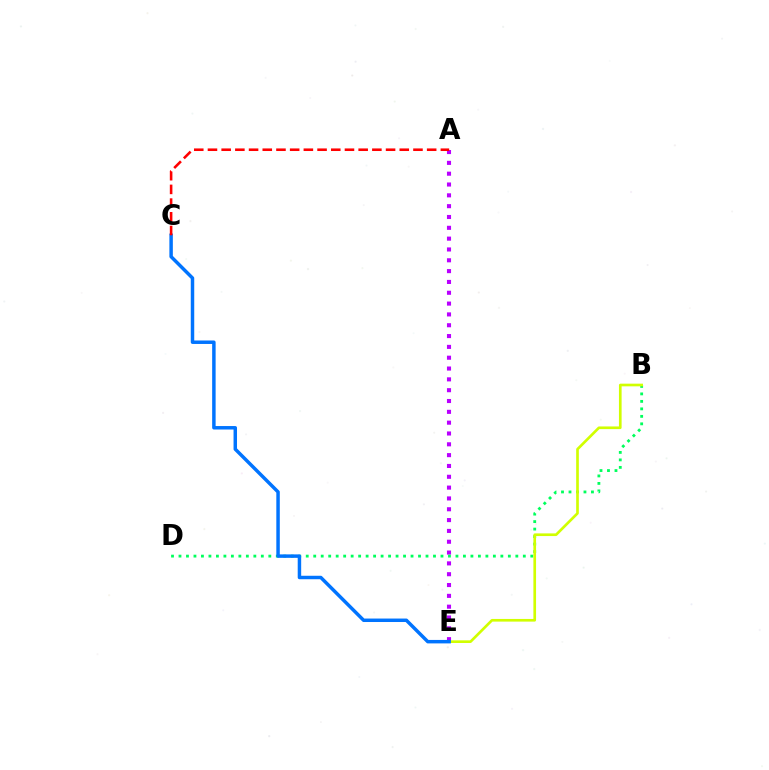{('A', 'E'): [{'color': '#b900ff', 'line_style': 'dotted', 'thickness': 2.94}], ('B', 'D'): [{'color': '#00ff5c', 'line_style': 'dotted', 'thickness': 2.03}], ('B', 'E'): [{'color': '#d1ff00', 'line_style': 'solid', 'thickness': 1.92}], ('C', 'E'): [{'color': '#0074ff', 'line_style': 'solid', 'thickness': 2.5}], ('A', 'C'): [{'color': '#ff0000', 'line_style': 'dashed', 'thickness': 1.86}]}